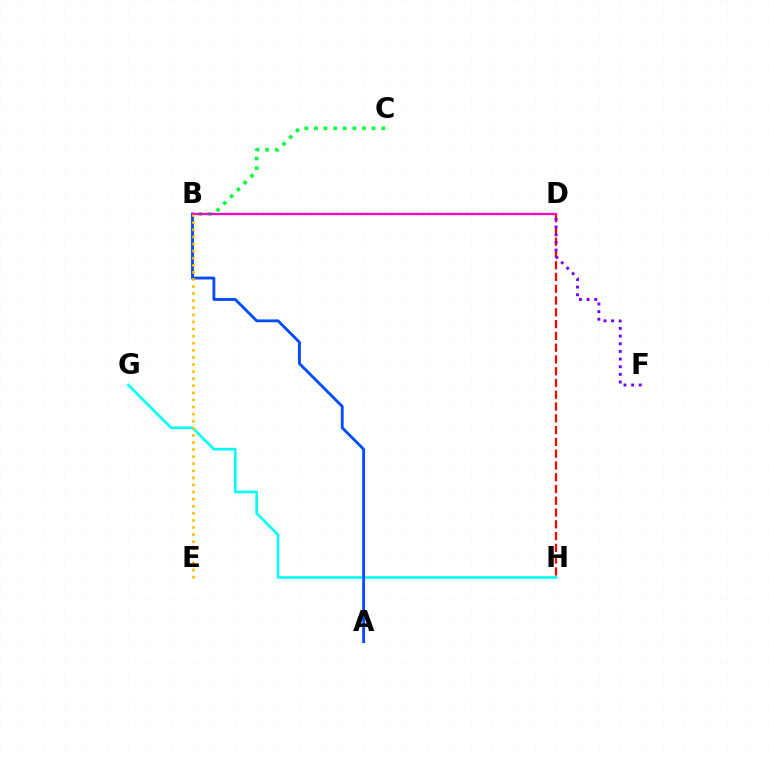{('B', 'D'): [{'color': '#84ff00', 'line_style': 'dotted', 'thickness': 1.68}, {'color': '#ff00cf', 'line_style': 'solid', 'thickness': 1.63}], ('D', 'H'): [{'color': '#ff0000', 'line_style': 'dashed', 'thickness': 1.6}], ('G', 'H'): [{'color': '#00fff6', 'line_style': 'solid', 'thickness': 1.9}], ('A', 'B'): [{'color': '#004bff', 'line_style': 'solid', 'thickness': 2.04}], ('B', 'C'): [{'color': '#00ff39', 'line_style': 'dotted', 'thickness': 2.61}], ('B', 'E'): [{'color': '#ffbd00', 'line_style': 'dotted', 'thickness': 1.93}], ('D', 'F'): [{'color': '#7200ff', 'line_style': 'dotted', 'thickness': 2.08}]}